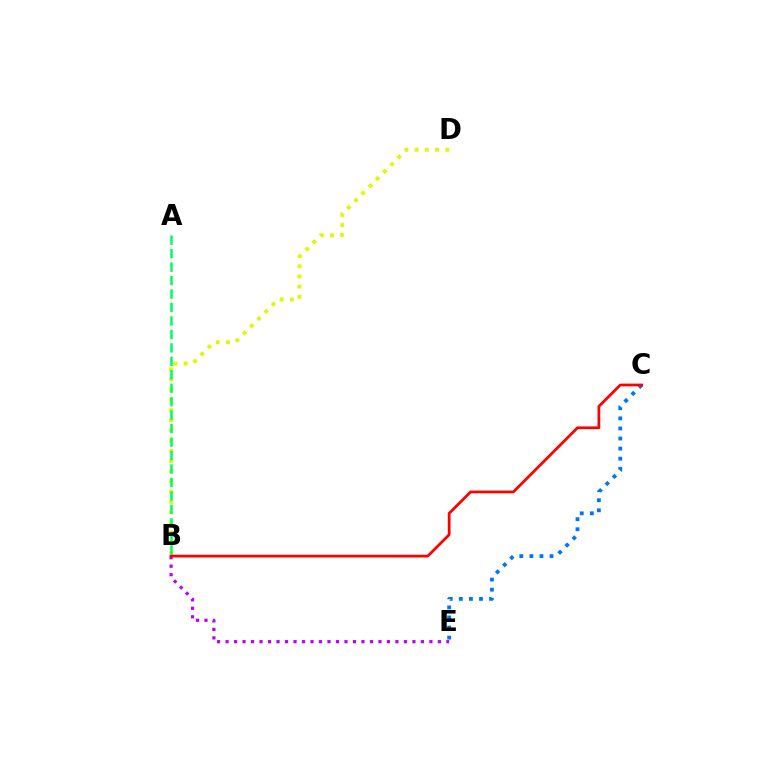{('B', 'D'): [{'color': '#d1ff00', 'line_style': 'dotted', 'thickness': 2.77}], ('A', 'B'): [{'color': '#00ff5c', 'line_style': 'dashed', 'thickness': 1.83}], ('C', 'E'): [{'color': '#0074ff', 'line_style': 'dotted', 'thickness': 2.74}], ('B', 'E'): [{'color': '#b900ff', 'line_style': 'dotted', 'thickness': 2.31}], ('B', 'C'): [{'color': '#ff0000', 'line_style': 'solid', 'thickness': 1.97}]}